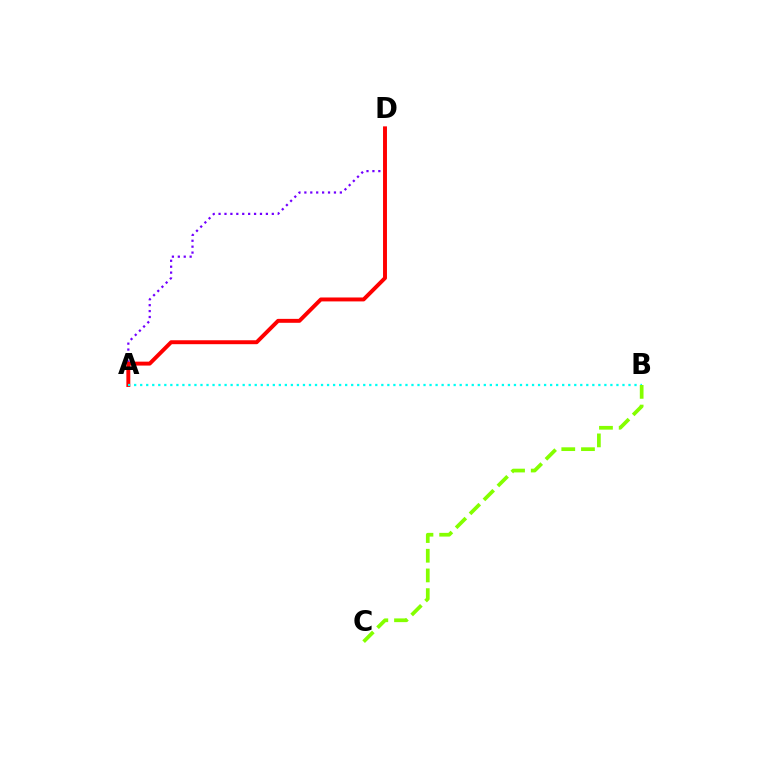{('A', 'D'): [{'color': '#7200ff', 'line_style': 'dotted', 'thickness': 1.61}, {'color': '#ff0000', 'line_style': 'solid', 'thickness': 2.83}], ('A', 'B'): [{'color': '#00fff6', 'line_style': 'dotted', 'thickness': 1.64}], ('B', 'C'): [{'color': '#84ff00', 'line_style': 'dashed', 'thickness': 2.68}]}